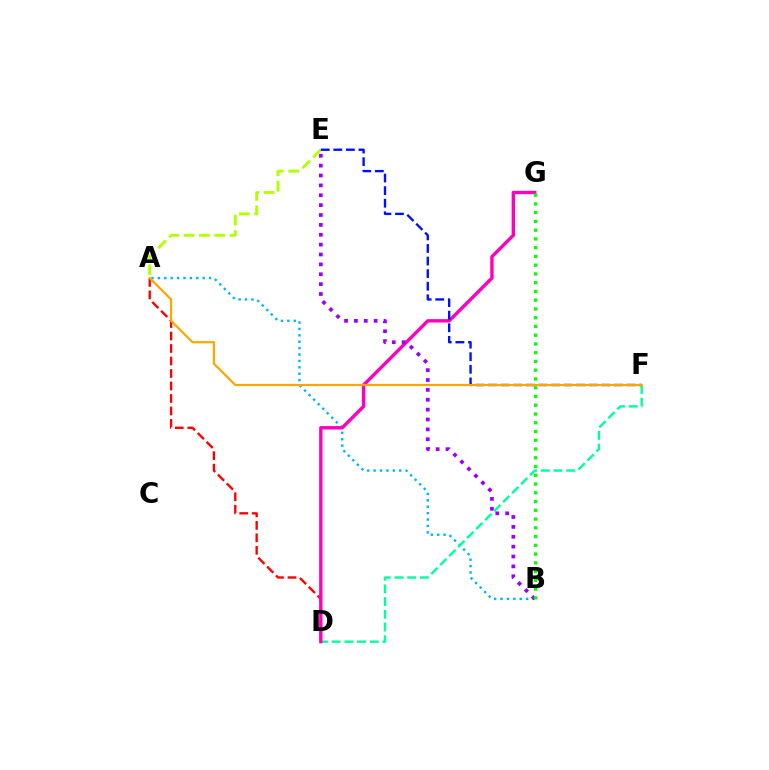{('A', 'D'): [{'color': '#ff0000', 'line_style': 'dashed', 'thickness': 1.7}], ('A', 'E'): [{'color': '#b3ff00', 'line_style': 'dashed', 'thickness': 2.08}], ('A', 'B'): [{'color': '#00b5ff', 'line_style': 'dotted', 'thickness': 1.74}], ('D', 'F'): [{'color': '#00ff9d', 'line_style': 'dashed', 'thickness': 1.73}], ('D', 'G'): [{'color': '#ff00bd', 'line_style': 'solid', 'thickness': 2.44}], ('B', 'E'): [{'color': '#9b00ff', 'line_style': 'dotted', 'thickness': 2.68}], ('E', 'F'): [{'color': '#0010ff', 'line_style': 'dashed', 'thickness': 1.71}], ('B', 'G'): [{'color': '#08ff00', 'line_style': 'dotted', 'thickness': 2.38}], ('A', 'F'): [{'color': '#ffa500', 'line_style': 'solid', 'thickness': 1.6}]}